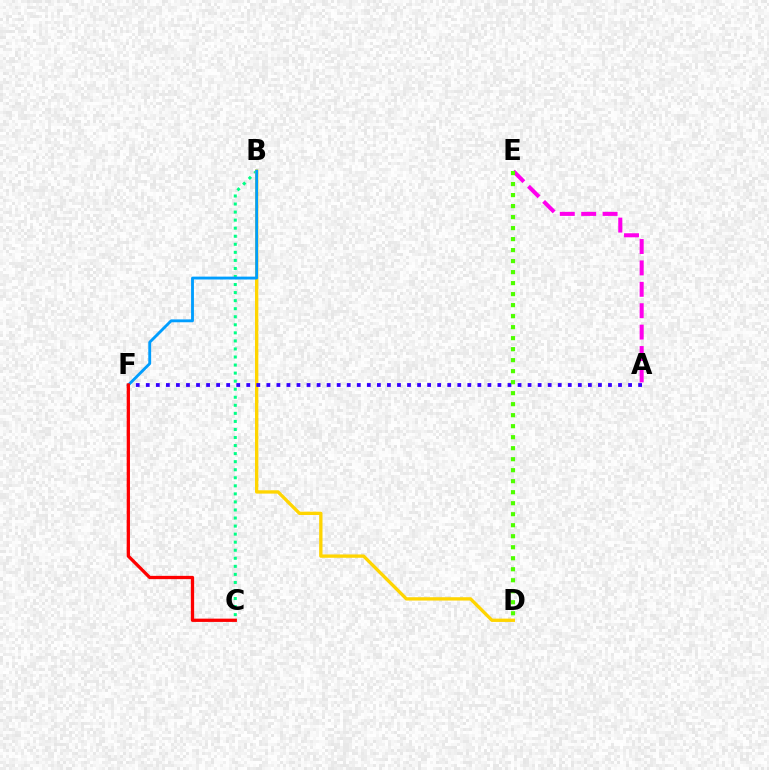{('B', 'C'): [{'color': '#00ff86', 'line_style': 'dotted', 'thickness': 2.19}], ('B', 'D'): [{'color': '#ffd500', 'line_style': 'solid', 'thickness': 2.4}], ('A', 'F'): [{'color': '#3700ff', 'line_style': 'dotted', 'thickness': 2.73}], ('B', 'F'): [{'color': '#009eff', 'line_style': 'solid', 'thickness': 2.06}], ('C', 'F'): [{'color': '#ff0000', 'line_style': 'solid', 'thickness': 2.36}], ('A', 'E'): [{'color': '#ff00ed', 'line_style': 'dashed', 'thickness': 2.91}], ('D', 'E'): [{'color': '#4fff00', 'line_style': 'dotted', 'thickness': 2.99}]}